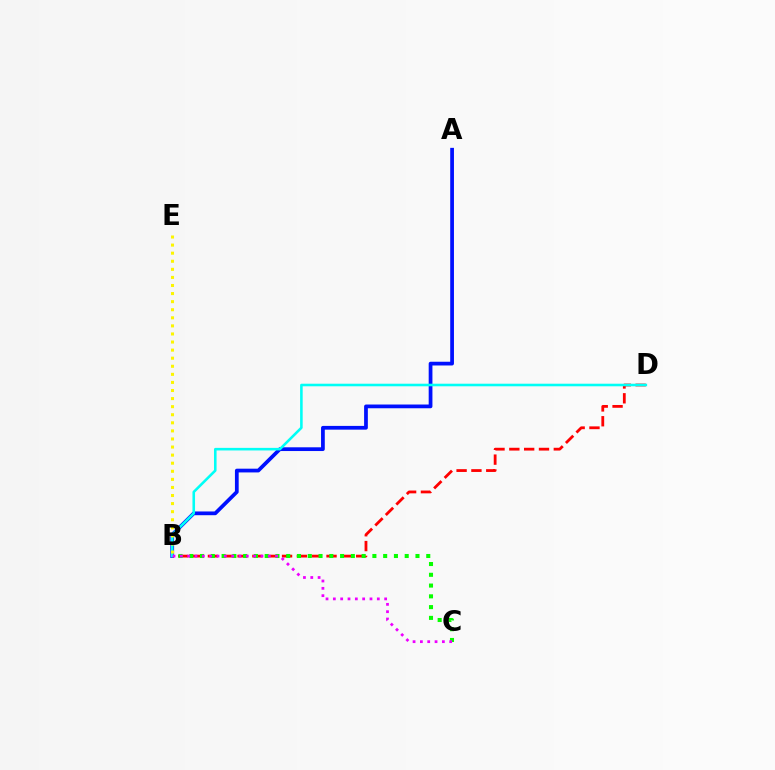{('A', 'B'): [{'color': '#0010ff', 'line_style': 'solid', 'thickness': 2.69}], ('B', 'D'): [{'color': '#ff0000', 'line_style': 'dashed', 'thickness': 2.01}, {'color': '#00fff6', 'line_style': 'solid', 'thickness': 1.85}], ('B', 'C'): [{'color': '#08ff00', 'line_style': 'dotted', 'thickness': 2.93}, {'color': '#ee00ff', 'line_style': 'dotted', 'thickness': 1.99}], ('B', 'E'): [{'color': '#fcf500', 'line_style': 'dotted', 'thickness': 2.19}]}